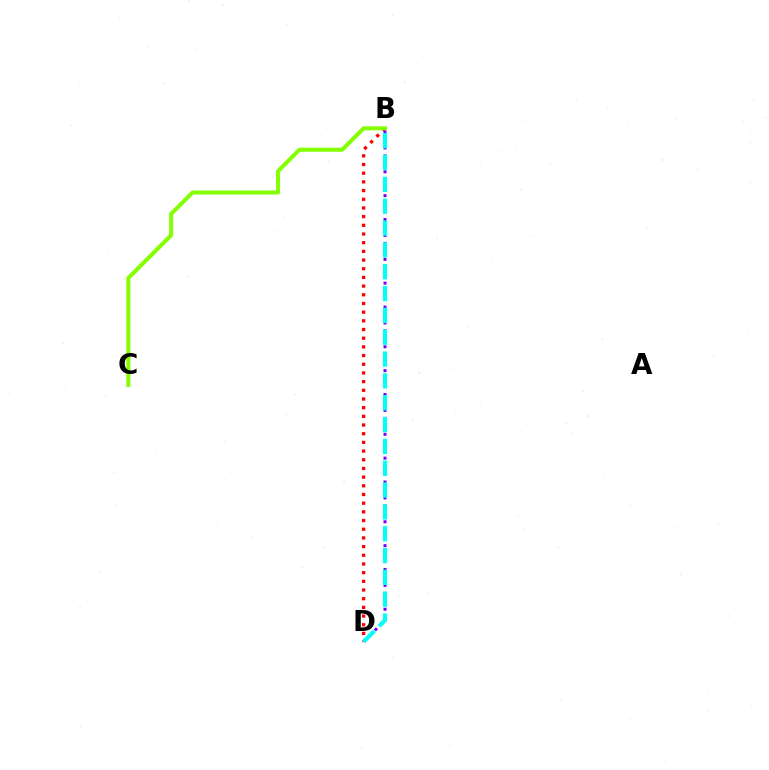{('B', 'D'): [{'color': '#ff0000', 'line_style': 'dotted', 'thickness': 2.36}, {'color': '#7200ff', 'line_style': 'dotted', 'thickness': 2.16}, {'color': '#00fff6', 'line_style': 'dashed', 'thickness': 2.97}], ('B', 'C'): [{'color': '#84ff00', 'line_style': 'solid', 'thickness': 2.89}]}